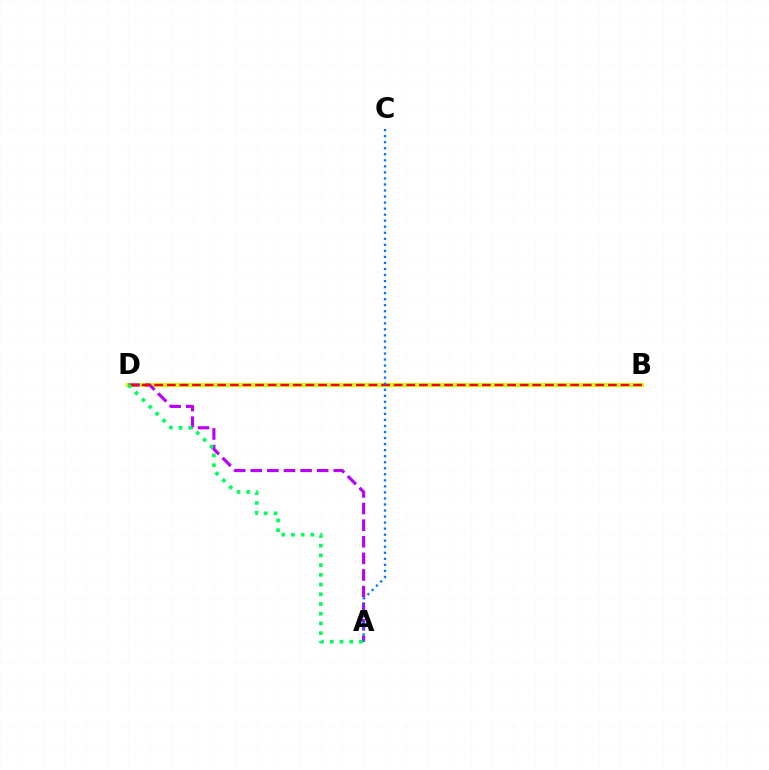{('B', 'D'): [{'color': '#d1ff00', 'line_style': 'solid', 'thickness': 2.97}, {'color': '#ff0000', 'line_style': 'dashed', 'thickness': 1.71}], ('A', 'D'): [{'color': '#b900ff', 'line_style': 'dashed', 'thickness': 2.26}, {'color': '#00ff5c', 'line_style': 'dotted', 'thickness': 2.64}], ('A', 'C'): [{'color': '#0074ff', 'line_style': 'dotted', 'thickness': 1.64}]}